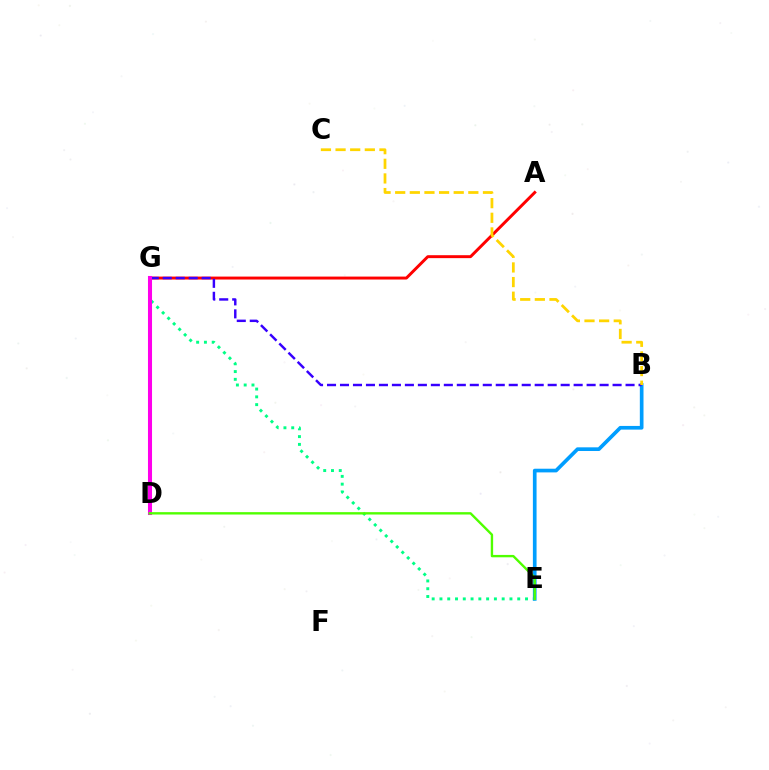{('E', 'G'): [{'color': '#00ff86', 'line_style': 'dotted', 'thickness': 2.11}], ('A', 'G'): [{'color': '#ff0000', 'line_style': 'solid', 'thickness': 2.12}], ('B', 'E'): [{'color': '#009eff', 'line_style': 'solid', 'thickness': 2.65}], ('B', 'G'): [{'color': '#3700ff', 'line_style': 'dashed', 'thickness': 1.76}], ('D', 'G'): [{'color': '#ff00ed', 'line_style': 'solid', 'thickness': 2.92}], ('D', 'E'): [{'color': '#4fff00', 'line_style': 'solid', 'thickness': 1.71}], ('B', 'C'): [{'color': '#ffd500', 'line_style': 'dashed', 'thickness': 1.99}]}